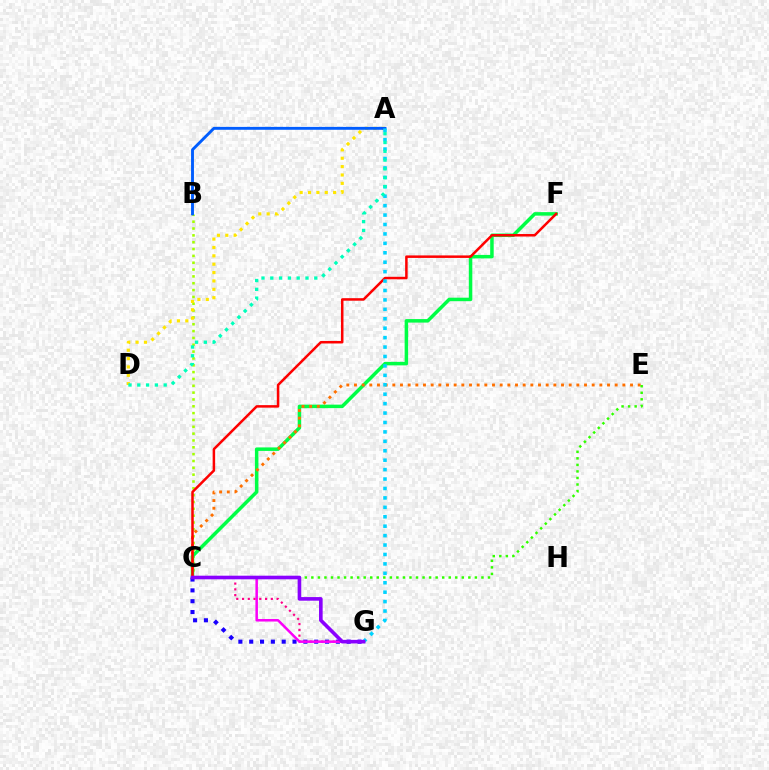{('B', 'C'): [{'color': '#a2ff00', 'line_style': 'dotted', 'thickness': 1.86}], ('C', 'F'): [{'color': '#00ff45', 'line_style': 'solid', 'thickness': 2.52}, {'color': '#ff0000', 'line_style': 'solid', 'thickness': 1.8}], ('C', 'E'): [{'color': '#ff7000', 'line_style': 'dotted', 'thickness': 2.08}, {'color': '#31ff00', 'line_style': 'dotted', 'thickness': 1.78}], ('A', 'D'): [{'color': '#ffe600', 'line_style': 'dotted', 'thickness': 2.27}, {'color': '#00ffbb', 'line_style': 'dotted', 'thickness': 2.39}], ('C', 'G'): [{'color': '#1900ff', 'line_style': 'dotted', 'thickness': 2.94}, {'color': '#ff0088', 'line_style': 'dotted', 'thickness': 1.56}, {'color': '#fa00f9', 'line_style': 'solid', 'thickness': 1.81}, {'color': '#8a00ff', 'line_style': 'solid', 'thickness': 2.6}], ('A', 'B'): [{'color': '#005dff', 'line_style': 'solid', 'thickness': 2.08}], ('A', 'G'): [{'color': '#00d3ff', 'line_style': 'dotted', 'thickness': 2.56}]}